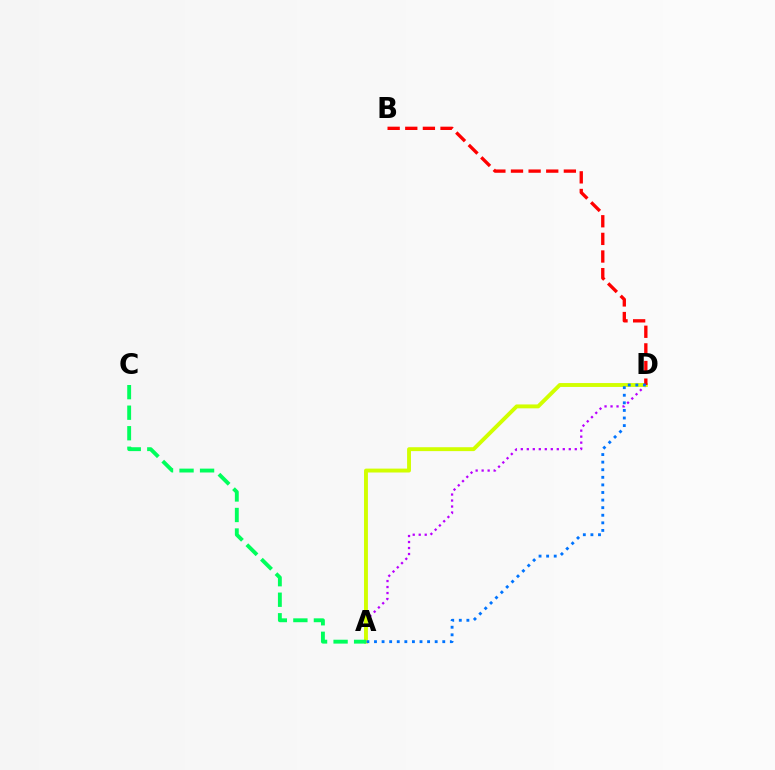{('A', 'D'): [{'color': '#b900ff', 'line_style': 'dotted', 'thickness': 1.63}, {'color': '#d1ff00', 'line_style': 'solid', 'thickness': 2.8}, {'color': '#0074ff', 'line_style': 'dotted', 'thickness': 2.06}], ('A', 'C'): [{'color': '#00ff5c', 'line_style': 'dashed', 'thickness': 2.79}], ('B', 'D'): [{'color': '#ff0000', 'line_style': 'dashed', 'thickness': 2.39}]}